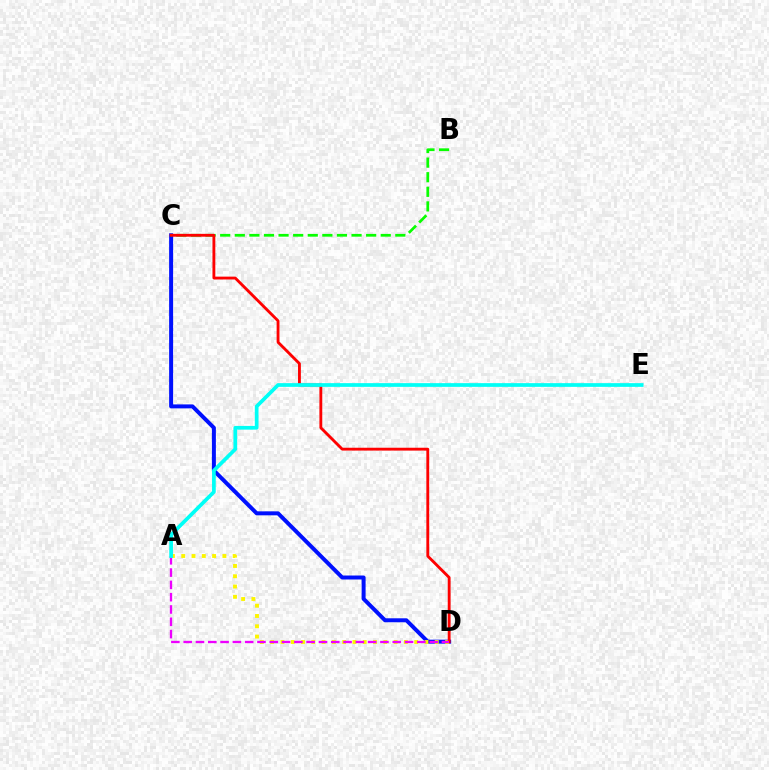{('C', 'D'): [{'color': '#0010ff', 'line_style': 'solid', 'thickness': 2.86}, {'color': '#ff0000', 'line_style': 'solid', 'thickness': 2.05}], ('A', 'D'): [{'color': '#fcf500', 'line_style': 'dotted', 'thickness': 2.8}, {'color': '#ee00ff', 'line_style': 'dashed', 'thickness': 1.67}], ('B', 'C'): [{'color': '#08ff00', 'line_style': 'dashed', 'thickness': 1.98}], ('A', 'E'): [{'color': '#00fff6', 'line_style': 'solid', 'thickness': 2.67}]}